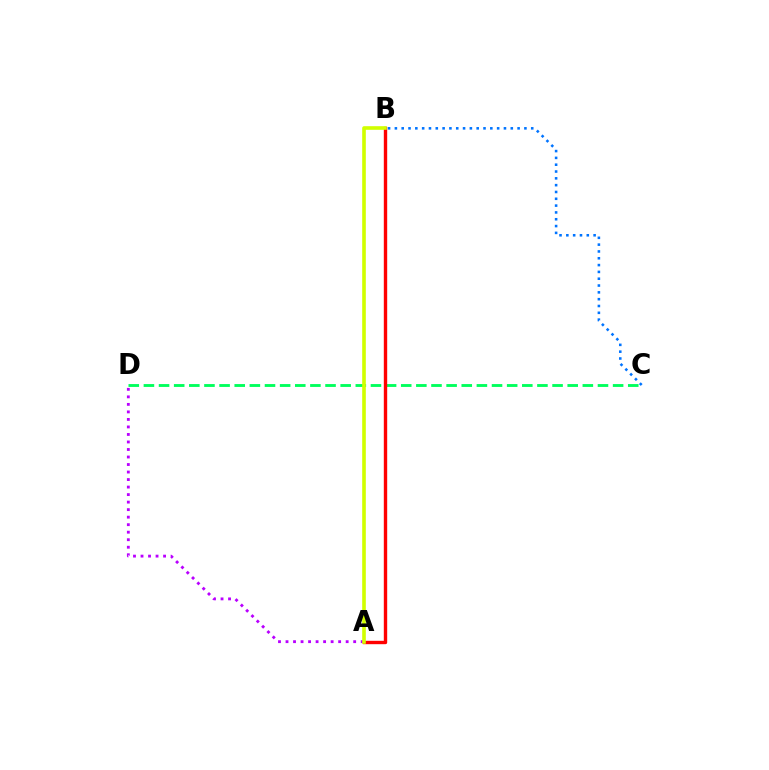{('A', 'D'): [{'color': '#b900ff', 'line_style': 'dotted', 'thickness': 2.04}], ('C', 'D'): [{'color': '#00ff5c', 'line_style': 'dashed', 'thickness': 2.06}], ('B', 'C'): [{'color': '#0074ff', 'line_style': 'dotted', 'thickness': 1.85}], ('A', 'B'): [{'color': '#ff0000', 'line_style': 'solid', 'thickness': 2.44}, {'color': '#d1ff00', 'line_style': 'solid', 'thickness': 2.61}]}